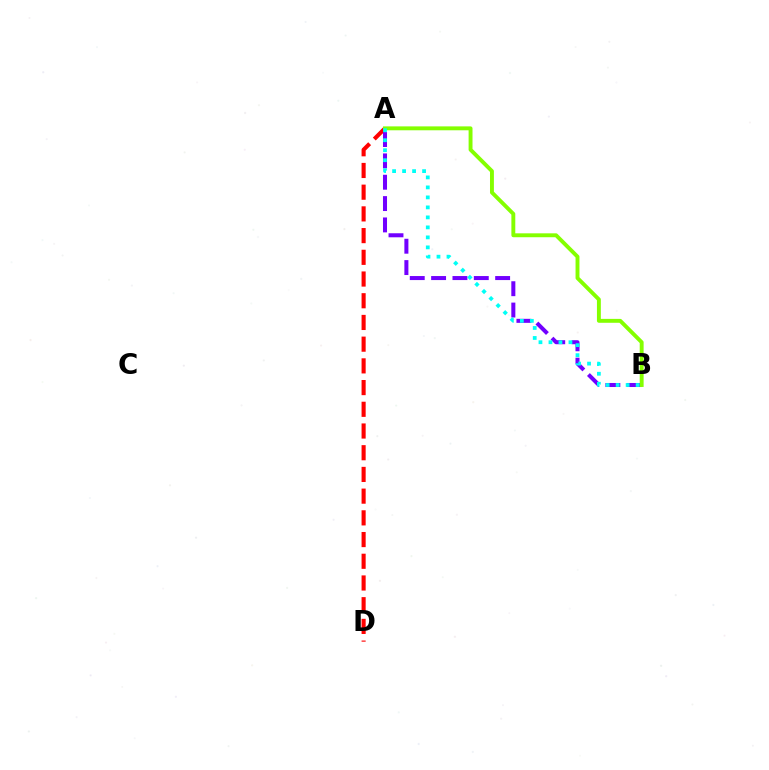{('A', 'D'): [{'color': '#ff0000', 'line_style': 'dashed', 'thickness': 2.95}], ('A', 'B'): [{'color': '#7200ff', 'line_style': 'dashed', 'thickness': 2.9}, {'color': '#84ff00', 'line_style': 'solid', 'thickness': 2.81}, {'color': '#00fff6', 'line_style': 'dotted', 'thickness': 2.72}]}